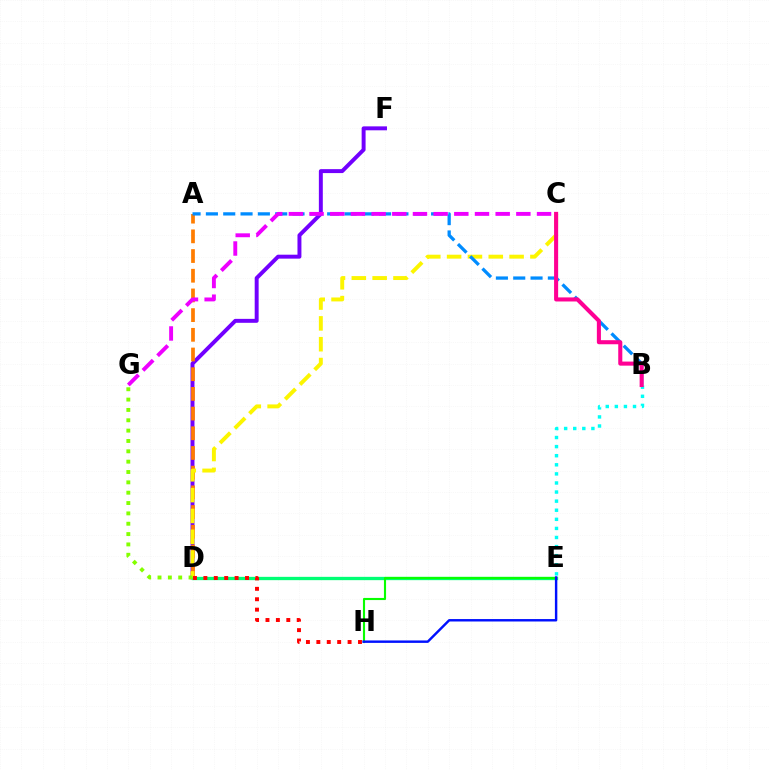{('D', 'F'): [{'color': '#7200ff', 'line_style': 'solid', 'thickness': 2.84}], ('A', 'D'): [{'color': '#ff7c00', 'line_style': 'dashed', 'thickness': 2.68}], ('D', 'E'): [{'color': '#00ff74', 'line_style': 'solid', 'thickness': 2.39}], ('C', 'D'): [{'color': '#fcf500', 'line_style': 'dashed', 'thickness': 2.83}], ('A', 'B'): [{'color': '#008cff', 'line_style': 'dashed', 'thickness': 2.35}], ('D', 'G'): [{'color': '#84ff00', 'line_style': 'dotted', 'thickness': 2.81}], ('B', 'E'): [{'color': '#00fff6', 'line_style': 'dotted', 'thickness': 2.47}], ('B', 'C'): [{'color': '#ff0094', 'line_style': 'solid', 'thickness': 2.93}], ('E', 'H'): [{'color': '#08ff00', 'line_style': 'solid', 'thickness': 1.53}, {'color': '#0010ff', 'line_style': 'solid', 'thickness': 1.75}], ('C', 'G'): [{'color': '#ee00ff', 'line_style': 'dashed', 'thickness': 2.81}], ('D', 'H'): [{'color': '#ff0000', 'line_style': 'dotted', 'thickness': 2.83}]}